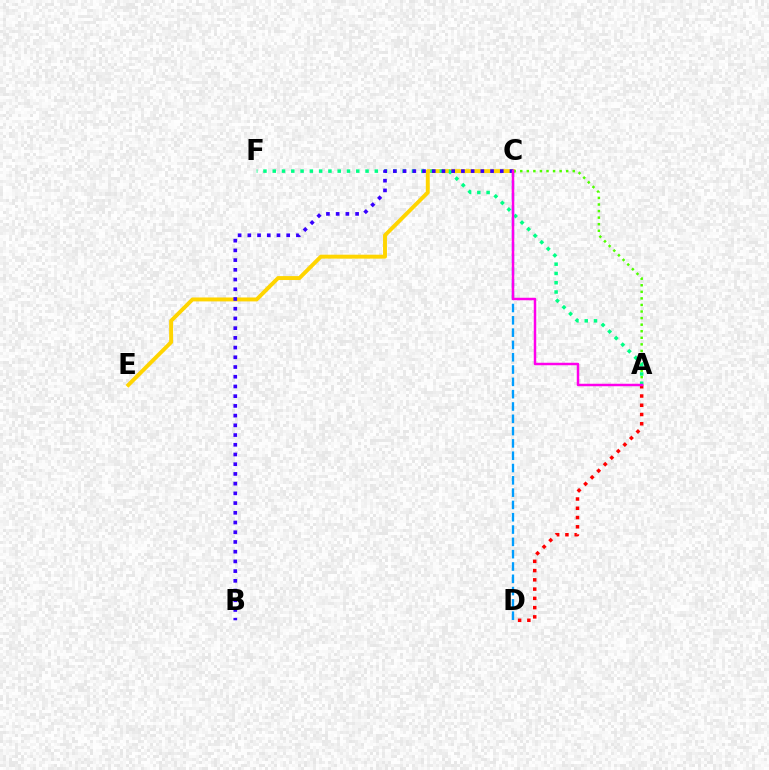{('C', 'E'): [{'color': '#ffd500', 'line_style': 'solid', 'thickness': 2.83}], ('A', 'D'): [{'color': '#ff0000', 'line_style': 'dotted', 'thickness': 2.51}], ('A', 'C'): [{'color': '#4fff00', 'line_style': 'dotted', 'thickness': 1.78}, {'color': '#ff00ed', 'line_style': 'solid', 'thickness': 1.78}], ('A', 'F'): [{'color': '#00ff86', 'line_style': 'dotted', 'thickness': 2.52}], ('B', 'C'): [{'color': '#3700ff', 'line_style': 'dotted', 'thickness': 2.64}], ('C', 'D'): [{'color': '#009eff', 'line_style': 'dashed', 'thickness': 1.67}]}